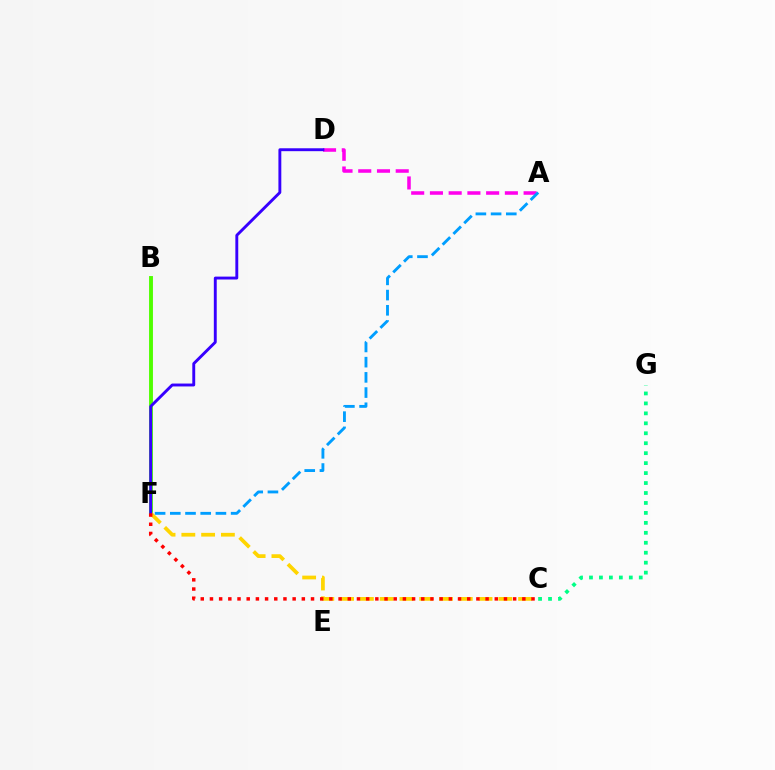{('B', 'F'): [{'color': '#4fff00', 'line_style': 'solid', 'thickness': 2.8}], ('C', 'F'): [{'color': '#ffd500', 'line_style': 'dashed', 'thickness': 2.69}, {'color': '#ff0000', 'line_style': 'dotted', 'thickness': 2.5}], ('A', 'D'): [{'color': '#ff00ed', 'line_style': 'dashed', 'thickness': 2.55}], ('C', 'G'): [{'color': '#00ff86', 'line_style': 'dotted', 'thickness': 2.7}], ('D', 'F'): [{'color': '#3700ff', 'line_style': 'solid', 'thickness': 2.09}], ('A', 'F'): [{'color': '#009eff', 'line_style': 'dashed', 'thickness': 2.07}]}